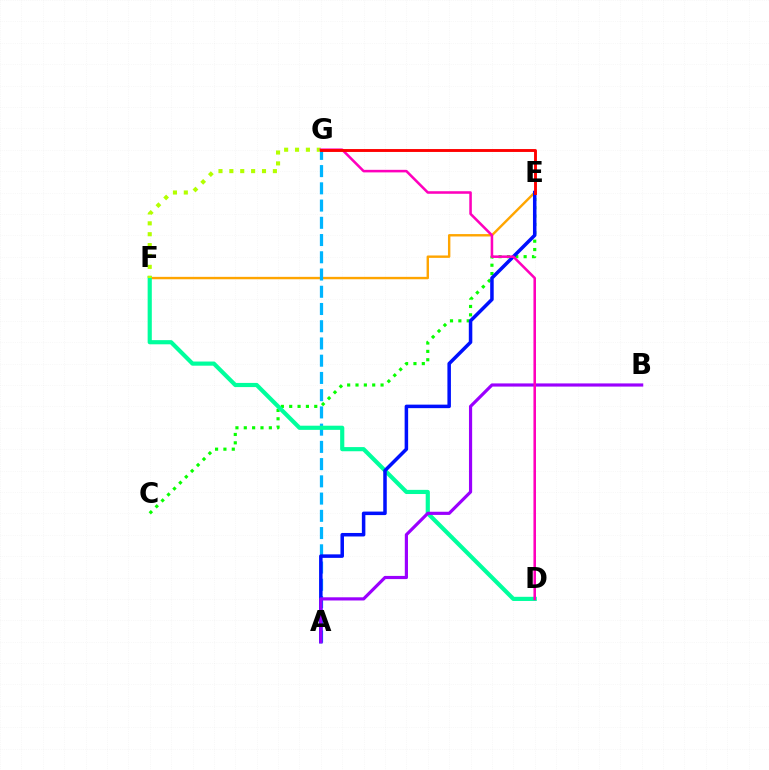{('C', 'E'): [{'color': '#08ff00', 'line_style': 'dotted', 'thickness': 2.27}], ('E', 'F'): [{'color': '#ffa500', 'line_style': 'solid', 'thickness': 1.73}], ('A', 'G'): [{'color': '#00b5ff', 'line_style': 'dashed', 'thickness': 2.34}], ('D', 'F'): [{'color': '#00ff9d', 'line_style': 'solid', 'thickness': 3.0}], ('A', 'E'): [{'color': '#0010ff', 'line_style': 'solid', 'thickness': 2.53}], ('F', 'G'): [{'color': '#b3ff00', 'line_style': 'dotted', 'thickness': 2.96}], ('A', 'B'): [{'color': '#9b00ff', 'line_style': 'solid', 'thickness': 2.28}], ('D', 'G'): [{'color': '#ff00bd', 'line_style': 'solid', 'thickness': 1.84}], ('E', 'G'): [{'color': '#ff0000', 'line_style': 'solid', 'thickness': 2.08}]}